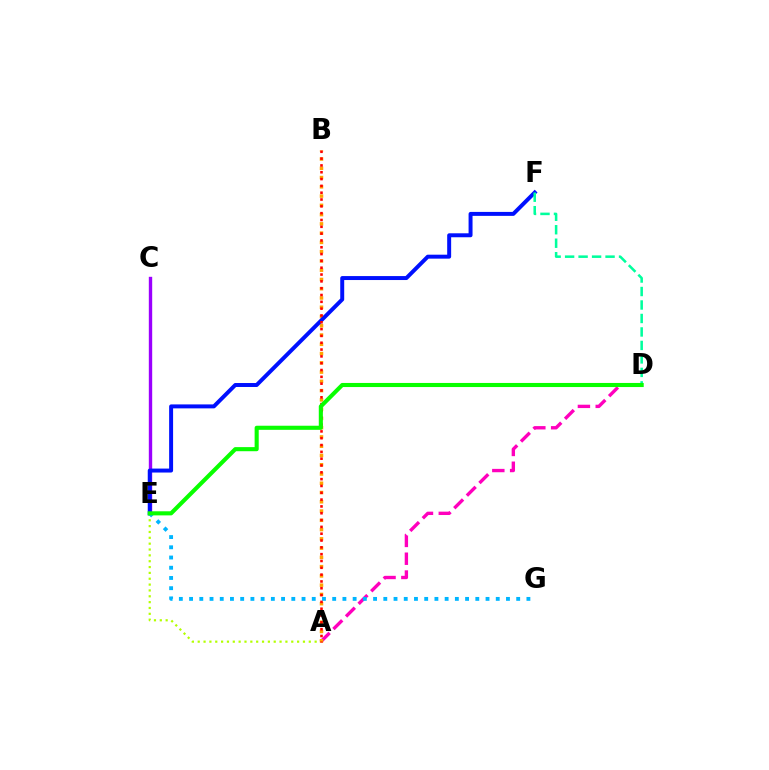{('A', 'E'): [{'color': '#b3ff00', 'line_style': 'dotted', 'thickness': 1.59}], ('C', 'E'): [{'color': '#9b00ff', 'line_style': 'solid', 'thickness': 2.43}], ('A', 'D'): [{'color': '#ff00bd', 'line_style': 'dashed', 'thickness': 2.42}], ('A', 'B'): [{'color': '#ffa500', 'line_style': 'dotted', 'thickness': 2.52}, {'color': '#ff0000', 'line_style': 'dotted', 'thickness': 1.85}], ('E', 'F'): [{'color': '#0010ff', 'line_style': 'solid', 'thickness': 2.85}], ('E', 'G'): [{'color': '#00b5ff', 'line_style': 'dotted', 'thickness': 2.78}], ('D', 'F'): [{'color': '#00ff9d', 'line_style': 'dashed', 'thickness': 1.83}], ('D', 'E'): [{'color': '#08ff00', 'line_style': 'solid', 'thickness': 2.95}]}